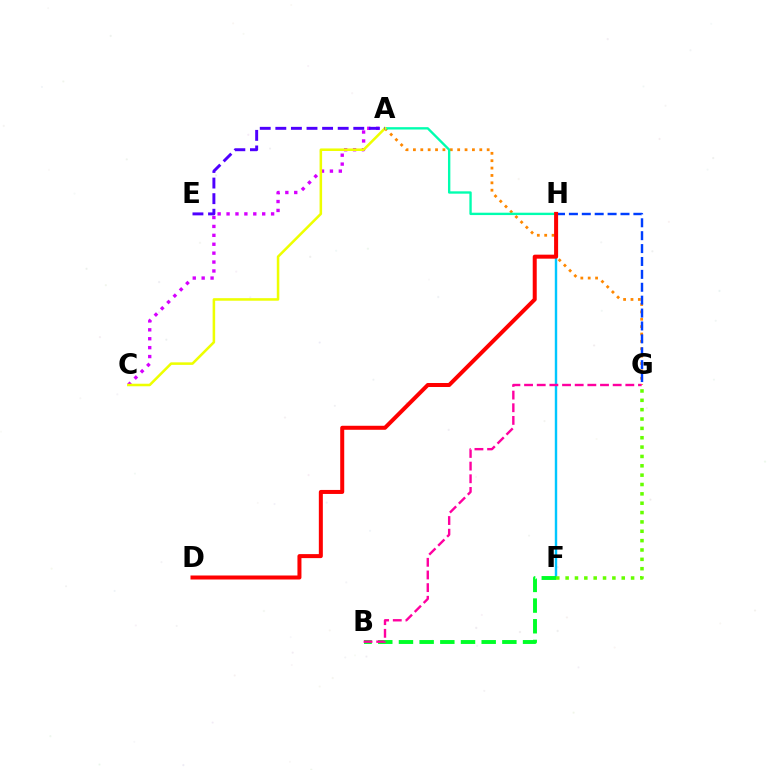{('A', 'C'): [{'color': '#d600ff', 'line_style': 'dotted', 'thickness': 2.42}, {'color': '#eeff00', 'line_style': 'solid', 'thickness': 1.83}], ('F', 'H'): [{'color': '#00c7ff', 'line_style': 'solid', 'thickness': 1.74}], ('F', 'G'): [{'color': '#66ff00', 'line_style': 'dotted', 'thickness': 2.54}], ('B', 'F'): [{'color': '#00ff27', 'line_style': 'dashed', 'thickness': 2.81}], ('A', 'G'): [{'color': '#ff8800', 'line_style': 'dotted', 'thickness': 2.0}], ('G', 'H'): [{'color': '#003fff', 'line_style': 'dashed', 'thickness': 1.75}], ('A', 'H'): [{'color': '#00ffaf', 'line_style': 'solid', 'thickness': 1.7}], ('D', 'H'): [{'color': '#ff0000', 'line_style': 'solid', 'thickness': 2.88}], ('A', 'E'): [{'color': '#4f00ff', 'line_style': 'dashed', 'thickness': 2.12}], ('B', 'G'): [{'color': '#ff00a0', 'line_style': 'dashed', 'thickness': 1.72}]}